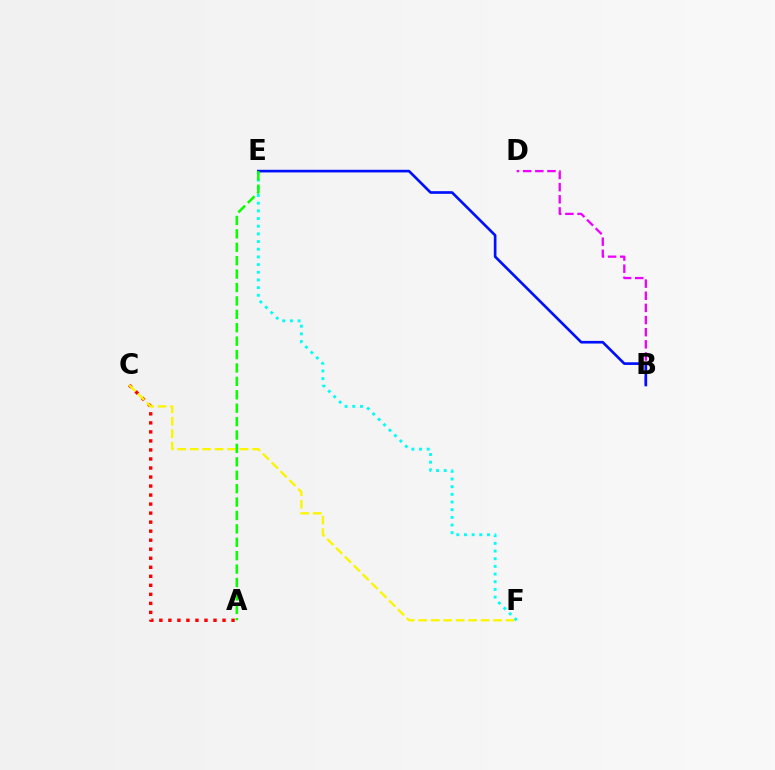{('B', 'D'): [{'color': '#ee00ff', 'line_style': 'dashed', 'thickness': 1.65}], ('E', 'F'): [{'color': '#00fff6', 'line_style': 'dotted', 'thickness': 2.08}], ('B', 'E'): [{'color': '#0010ff', 'line_style': 'solid', 'thickness': 1.91}], ('A', 'C'): [{'color': '#ff0000', 'line_style': 'dotted', 'thickness': 2.45}], ('C', 'F'): [{'color': '#fcf500', 'line_style': 'dashed', 'thickness': 1.69}], ('A', 'E'): [{'color': '#08ff00', 'line_style': 'dashed', 'thickness': 1.82}]}